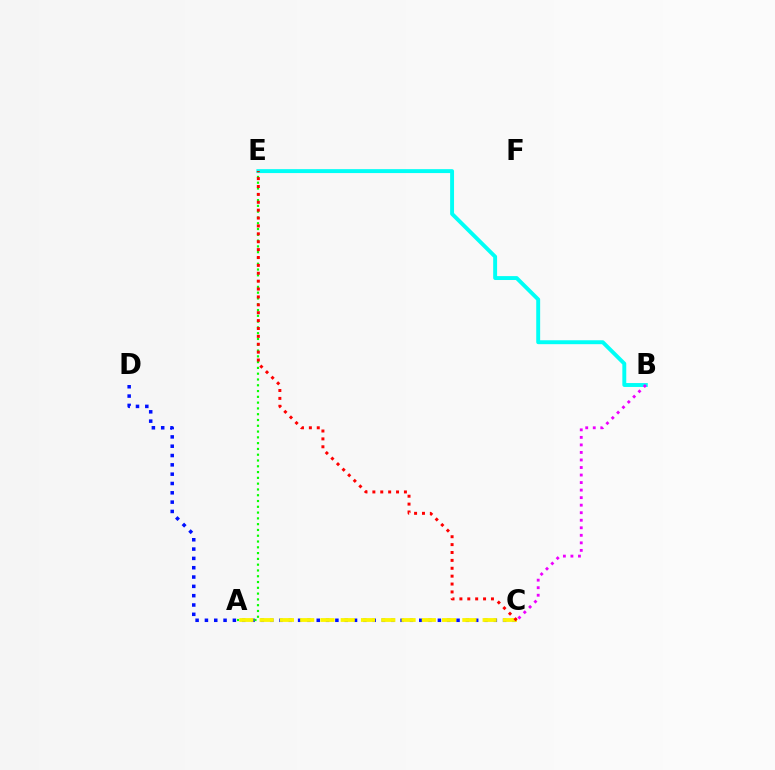{('B', 'E'): [{'color': '#00fff6', 'line_style': 'solid', 'thickness': 2.82}], ('C', 'D'): [{'color': '#0010ff', 'line_style': 'dotted', 'thickness': 2.53}], ('A', 'E'): [{'color': '#08ff00', 'line_style': 'dotted', 'thickness': 1.57}], ('A', 'C'): [{'color': '#fcf500', 'line_style': 'dashed', 'thickness': 2.75}], ('B', 'C'): [{'color': '#ee00ff', 'line_style': 'dotted', 'thickness': 2.05}], ('C', 'E'): [{'color': '#ff0000', 'line_style': 'dotted', 'thickness': 2.14}]}